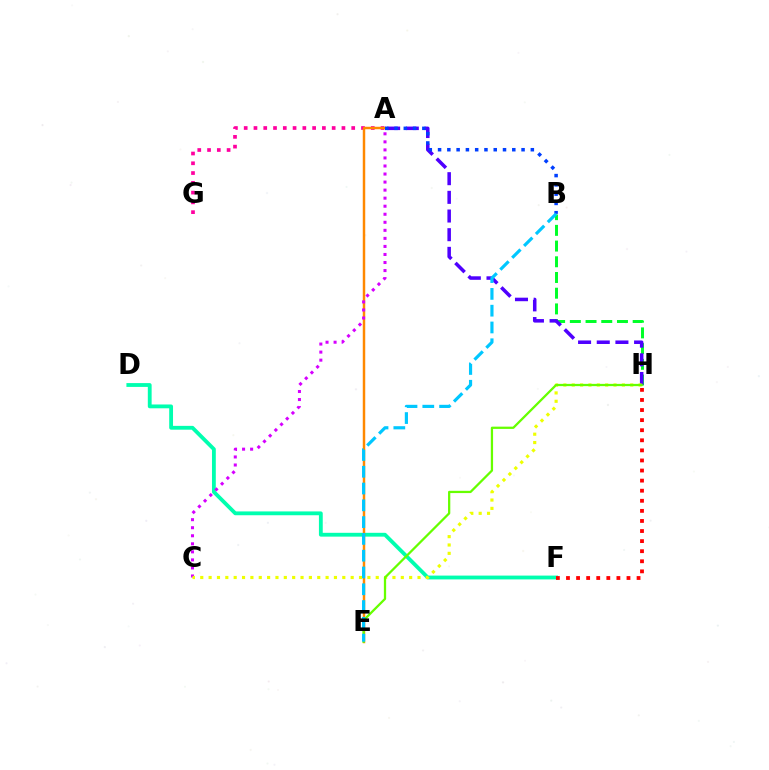{('D', 'F'): [{'color': '#00ffaf', 'line_style': 'solid', 'thickness': 2.75}], ('B', 'H'): [{'color': '#00ff27', 'line_style': 'dashed', 'thickness': 2.13}], ('A', 'G'): [{'color': '#ff00a0', 'line_style': 'dotted', 'thickness': 2.66}], ('A', 'E'): [{'color': '#ff8800', 'line_style': 'solid', 'thickness': 1.78}], ('A', 'H'): [{'color': '#4f00ff', 'line_style': 'dashed', 'thickness': 2.54}], ('A', 'C'): [{'color': '#d600ff', 'line_style': 'dotted', 'thickness': 2.19}], ('A', 'B'): [{'color': '#003fff', 'line_style': 'dotted', 'thickness': 2.52}], ('C', 'H'): [{'color': '#eeff00', 'line_style': 'dotted', 'thickness': 2.27}], ('E', 'H'): [{'color': '#66ff00', 'line_style': 'solid', 'thickness': 1.63}], ('F', 'H'): [{'color': '#ff0000', 'line_style': 'dotted', 'thickness': 2.74}], ('B', 'E'): [{'color': '#00c7ff', 'line_style': 'dashed', 'thickness': 2.28}]}